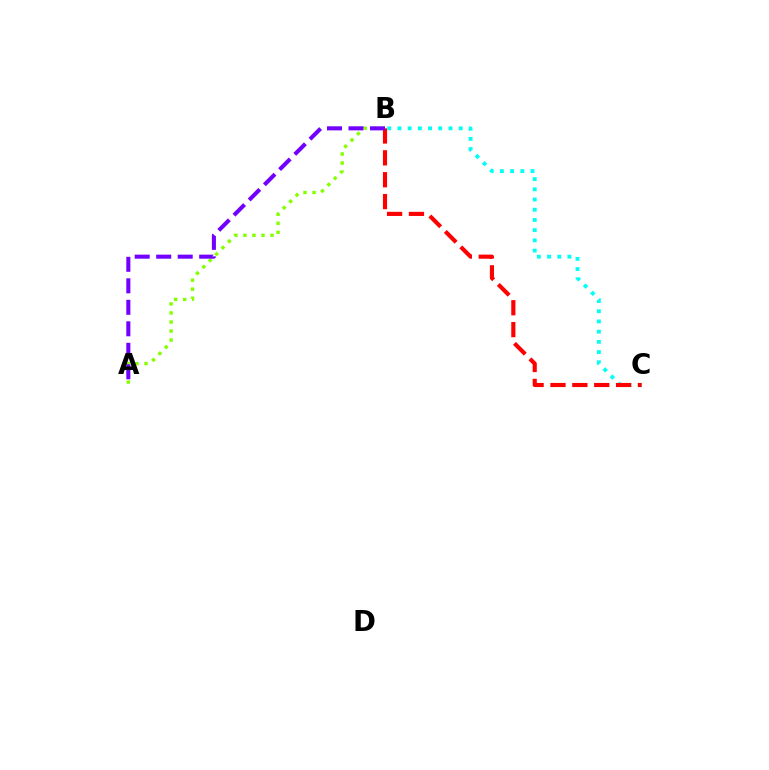{('B', 'C'): [{'color': '#00fff6', 'line_style': 'dotted', 'thickness': 2.77}, {'color': '#ff0000', 'line_style': 'dashed', 'thickness': 2.97}], ('A', 'B'): [{'color': '#84ff00', 'line_style': 'dotted', 'thickness': 2.45}, {'color': '#7200ff', 'line_style': 'dashed', 'thickness': 2.92}]}